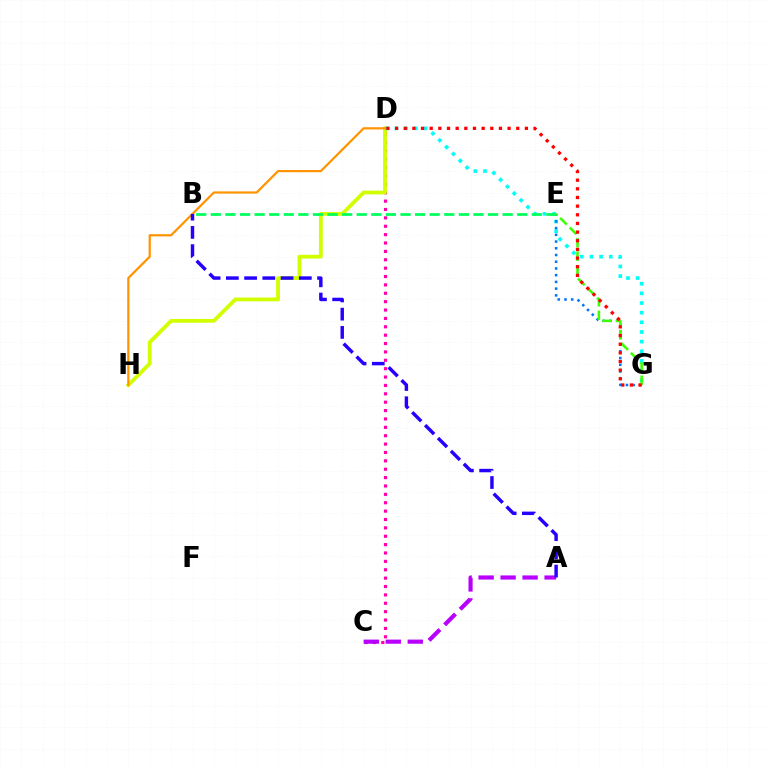{('C', 'D'): [{'color': '#ff00ac', 'line_style': 'dotted', 'thickness': 2.28}], ('D', 'H'): [{'color': '#d1ff00', 'line_style': 'solid', 'thickness': 2.74}, {'color': '#ff9400', 'line_style': 'solid', 'thickness': 1.6}], ('D', 'G'): [{'color': '#00fff6', 'line_style': 'dotted', 'thickness': 2.62}, {'color': '#ff0000', 'line_style': 'dotted', 'thickness': 2.35}], ('E', 'G'): [{'color': '#0074ff', 'line_style': 'dotted', 'thickness': 1.83}, {'color': '#3dff00', 'line_style': 'dashed', 'thickness': 1.85}], ('B', 'E'): [{'color': '#00ff5c', 'line_style': 'dashed', 'thickness': 1.98}], ('A', 'C'): [{'color': '#b900ff', 'line_style': 'dashed', 'thickness': 2.99}], ('A', 'B'): [{'color': '#2500ff', 'line_style': 'dashed', 'thickness': 2.48}]}